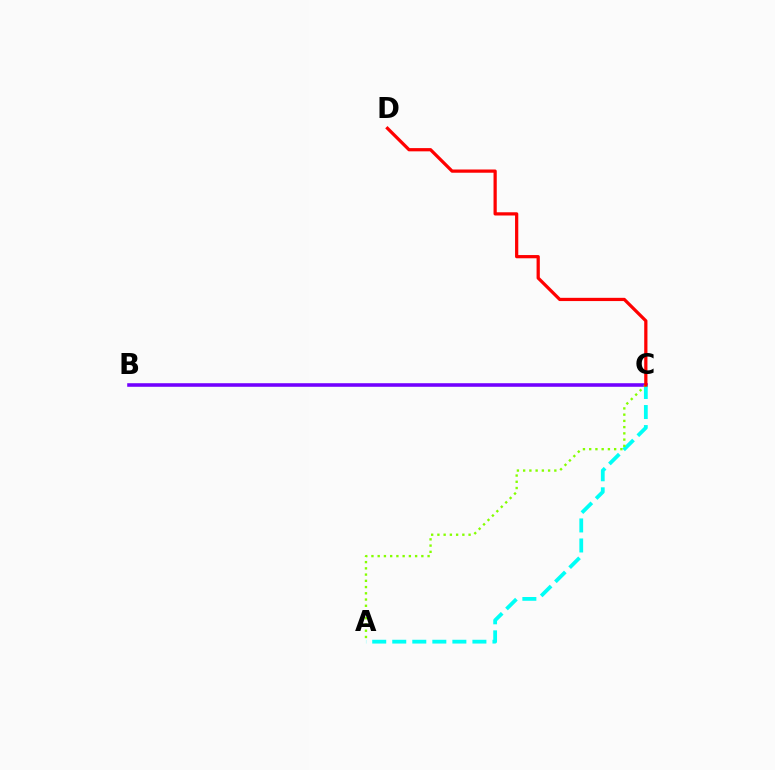{('B', 'C'): [{'color': '#7200ff', 'line_style': 'solid', 'thickness': 2.57}], ('A', 'C'): [{'color': '#00fff6', 'line_style': 'dashed', 'thickness': 2.72}, {'color': '#84ff00', 'line_style': 'dotted', 'thickness': 1.7}], ('C', 'D'): [{'color': '#ff0000', 'line_style': 'solid', 'thickness': 2.33}]}